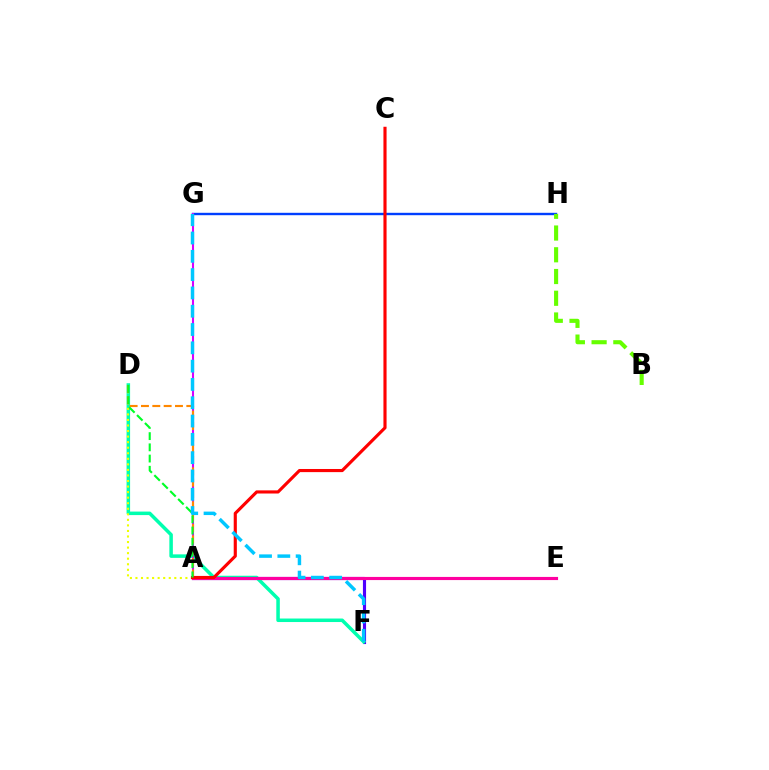{('A', 'F'): [{'color': '#4f00ff', 'line_style': 'solid', 'thickness': 2.26}], ('G', 'H'): [{'color': '#003fff', 'line_style': 'solid', 'thickness': 1.73}], ('D', 'F'): [{'color': '#00ffaf', 'line_style': 'solid', 'thickness': 2.53}], ('A', 'G'): [{'color': '#d600ff', 'line_style': 'solid', 'thickness': 1.5}], ('B', 'H'): [{'color': '#66ff00', 'line_style': 'dashed', 'thickness': 2.95}], ('A', 'D'): [{'color': '#eeff00', 'line_style': 'dotted', 'thickness': 1.51}, {'color': '#ff8800', 'line_style': 'dashed', 'thickness': 1.54}, {'color': '#00ff27', 'line_style': 'dashed', 'thickness': 1.52}], ('A', 'E'): [{'color': '#ff00a0', 'line_style': 'solid', 'thickness': 2.26}], ('A', 'C'): [{'color': '#ff0000', 'line_style': 'solid', 'thickness': 2.26}], ('F', 'G'): [{'color': '#00c7ff', 'line_style': 'dashed', 'thickness': 2.49}]}